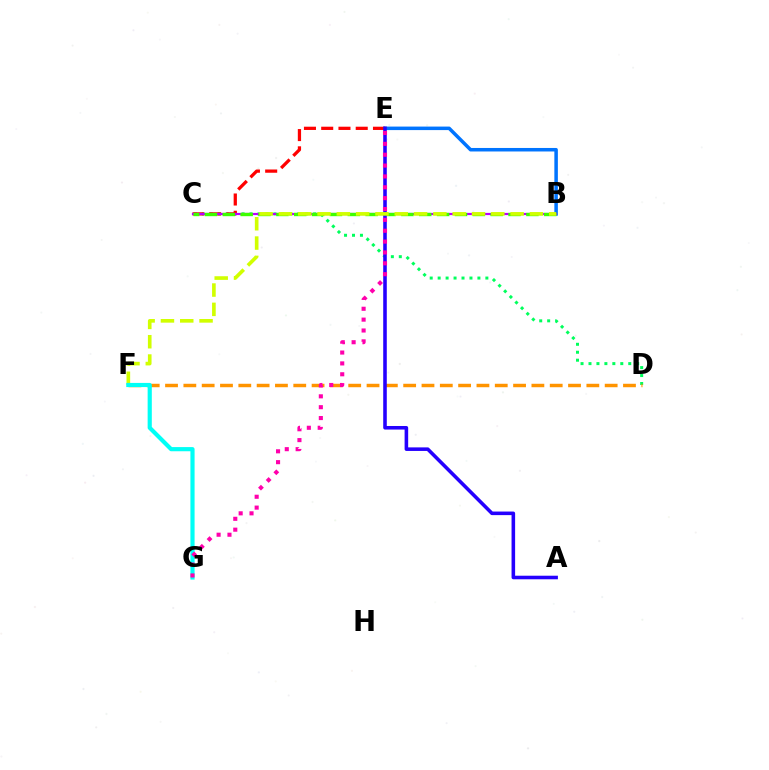{('C', 'D'): [{'color': '#00ff5c', 'line_style': 'dotted', 'thickness': 2.16}], ('D', 'F'): [{'color': '#ff9400', 'line_style': 'dashed', 'thickness': 2.49}], ('B', 'E'): [{'color': '#0074ff', 'line_style': 'solid', 'thickness': 2.53}], ('C', 'E'): [{'color': '#ff0000', 'line_style': 'dashed', 'thickness': 2.34}], ('B', 'C'): [{'color': '#b900ff', 'line_style': 'solid', 'thickness': 1.57}, {'color': '#3dff00', 'line_style': 'dashed', 'thickness': 2.43}], ('A', 'E'): [{'color': '#2500ff', 'line_style': 'solid', 'thickness': 2.57}], ('B', 'F'): [{'color': '#d1ff00', 'line_style': 'dashed', 'thickness': 2.62}], ('F', 'G'): [{'color': '#00fff6', 'line_style': 'solid', 'thickness': 3.0}], ('E', 'G'): [{'color': '#ff00ac', 'line_style': 'dotted', 'thickness': 2.95}]}